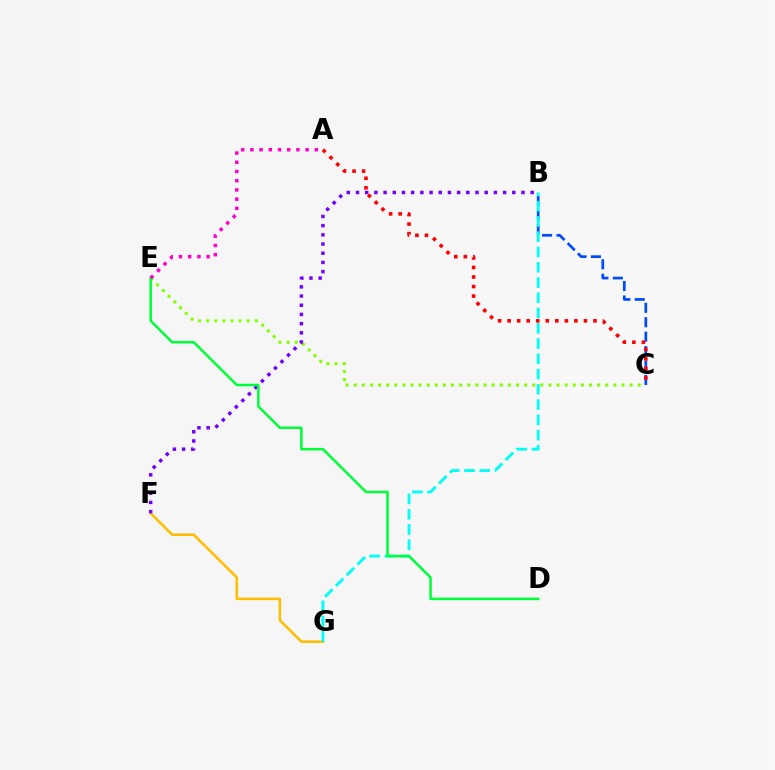{('B', 'C'): [{'color': '#004bff', 'line_style': 'dashed', 'thickness': 1.96}], ('F', 'G'): [{'color': '#ffbd00', 'line_style': 'solid', 'thickness': 1.83}], ('C', 'E'): [{'color': '#84ff00', 'line_style': 'dotted', 'thickness': 2.2}], ('B', 'F'): [{'color': '#7200ff', 'line_style': 'dotted', 'thickness': 2.5}], ('A', 'C'): [{'color': '#ff0000', 'line_style': 'dotted', 'thickness': 2.59}], ('B', 'G'): [{'color': '#00fff6', 'line_style': 'dashed', 'thickness': 2.07}], ('D', 'E'): [{'color': '#00ff39', 'line_style': 'solid', 'thickness': 1.81}], ('A', 'E'): [{'color': '#ff00cf', 'line_style': 'dotted', 'thickness': 2.5}]}